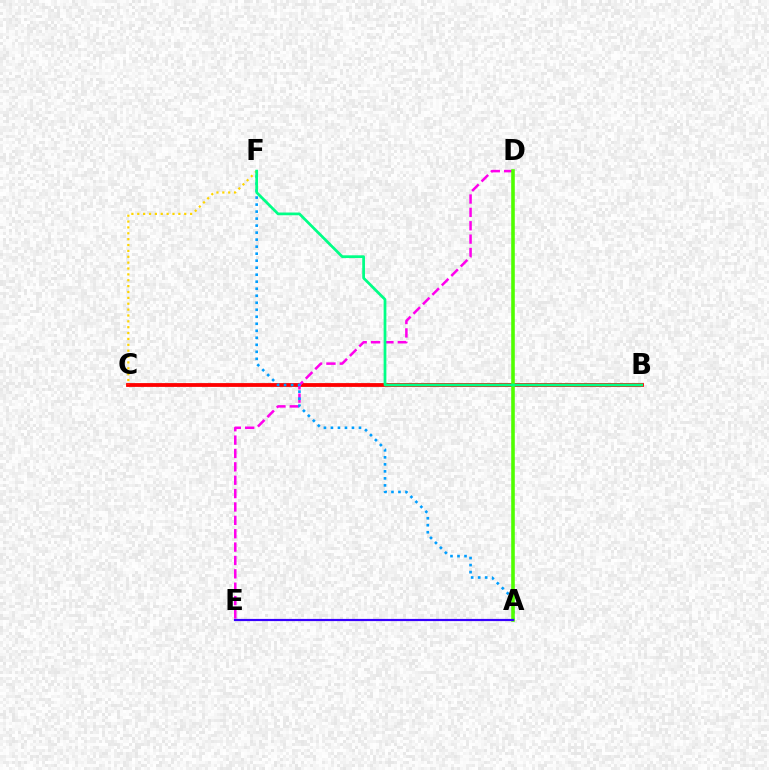{('B', 'C'): [{'color': '#ff0000', 'line_style': 'solid', 'thickness': 2.74}], ('C', 'F'): [{'color': '#ffd500', 'line_style': 'dotted', 'thickness': 1.59}], ('D', 'E'): [{'color': '#ff00ed', 'line_style': 'dashed', 'thickness': 1.82}], ('A', 'F'): [{'color': '#009eff', 'line_style': 'dotted', 'thickness': 1.9}], ('A', 'D'): [{'color': '#4fff00', 'line_style': 'solid', 'thickness': 2.58}], ('B', 'F'): [{'color': '#00ff86', 'line_style': 'solid', 'thickness': 1.97}], ('A', 'E'): [{'color': '#3700ff', 'line_style': 'solid', 'thickness': 1.58}]}